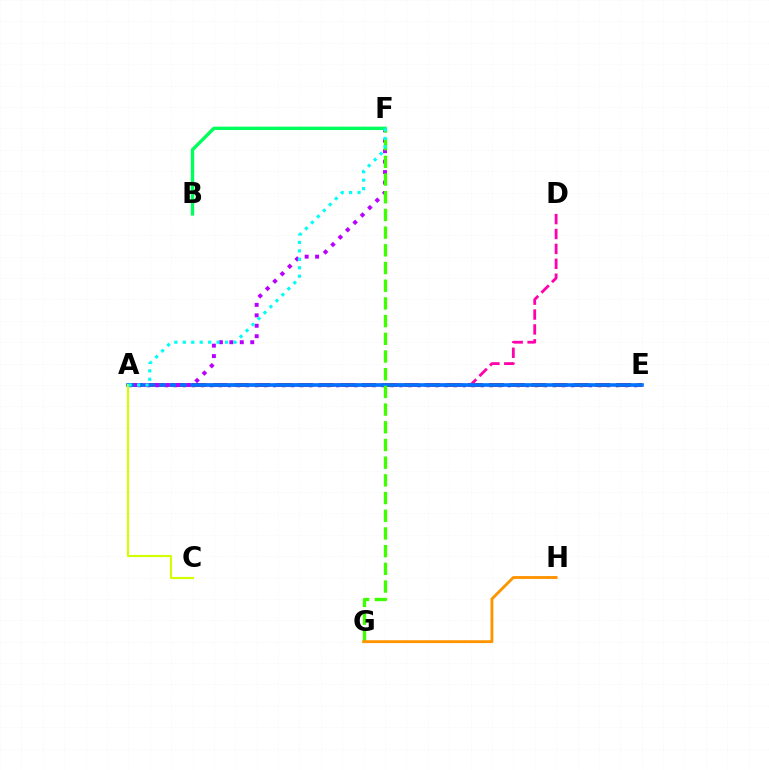{('A', 'E'): [{'color': '#2500ff', 'line_style': 'dotted', 'thickness': 2.45}, {'color': '#ff0000', 'line_style': 'dashed', 'thickness': 2.88}, {'color': '#0074ff', 'line_style': 'solid', 'thickness': 2.61}], ('A', 'D'): [{'color': '#ff00ac', 'line_style': 'dashed', 'thickness': 2.02}], ('A', 'C'): [{'color': '#d1ff00', 'line_style': 'solid', 'thickness': 1.54}], ('A', 'F'): [{'color': '#b900ff', 'line_style': 'dotted', 'thickness': 2.84}, {'color': '#00fff6', 'line_style': 'dotted', 'thickness': 2.29}], ('F', 'G'): [{'color': '#3dff00', 'line_style': 'dashed', 'thickness': 2.4}], ('G', 'H'): [{'color': '#ff9400', 'line_style': 'solid', 'thickness': 2.06}], ('B', 'F'): [{'color': '#00ff5c', 'line_style': 'solid', 'thickness': 2.43}]}